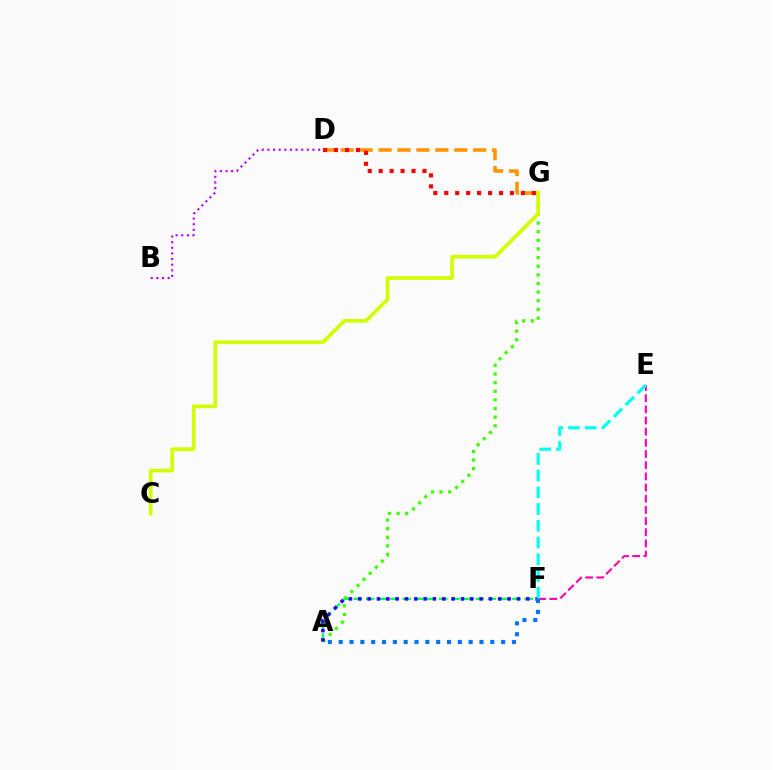{('D', 'G'): [{'color': '#ff9400', 'line_style': 'dashed', 'thickness': 2.57}, {'color': '#ff0000', 'line_style': 'dotted', 'thickness': 2.97}], ('A', 'F'): [{'color': '#00ff5c', 'line_style': 'dashed', 'thickness': 1.66}, {'color': '#2500ff', 'line_style': 'dotted', 'thickness': 2.54}, {'color': '#0074ff', 'line_style': 'dotted', 'thickness': 2.94}], ('E', 'F'): [{'color': '#ff00ac', 'line_style': 'dashed', 'thickness': 1.52}, {'color': '#00fff6', 'line_style': 'dashed', 'thickness': 2.27}], ('A', 'G'): [{'color': '#3dff00', 'line_style': 'dotted', 'thickness': 2.35}], ('C', 'G'): [{'color': '#d1ff00', 'line_style': 'solid', 'thickness': 2.67}], ('B', 'D'): [{'color': '#b900ff', 'line_style': 'dotted', 'thickness': 1.53}]}